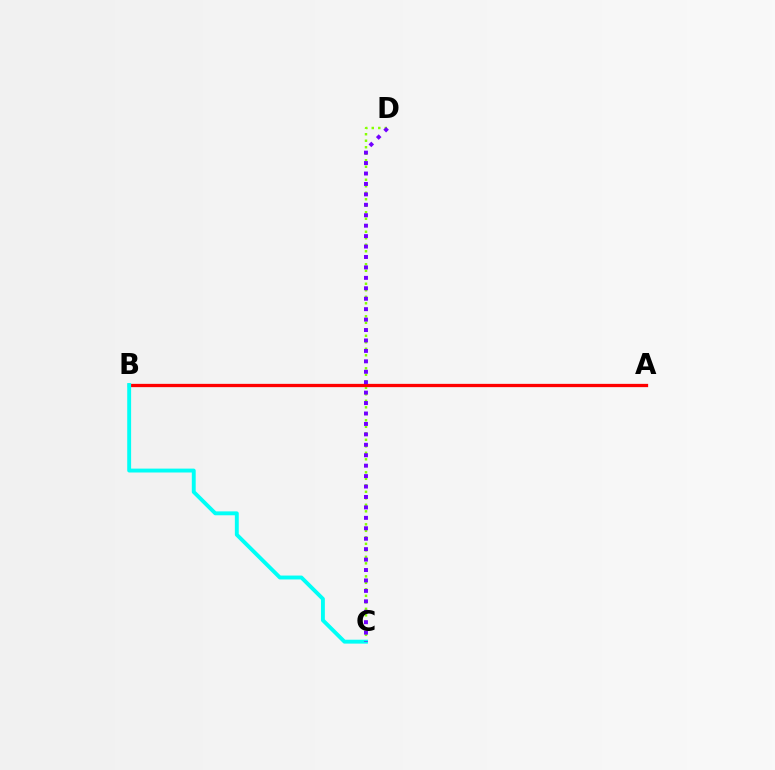{('C', 'D'): [{'color': '#84ff00', 'line_style': 'dotted', 'thickness': 1.77}, {'color': '#7200ff', 'line_style': 'dotted', 'thickness': 2.83}], ('A', 'B'): [{'color': '#ff0000', 'line_style': 'solid', 'thickness': 2.36}], ('B', 'C'): [{'color': '#00fff6', 'line_style': 'solid', 'thickness': 2.8}]}